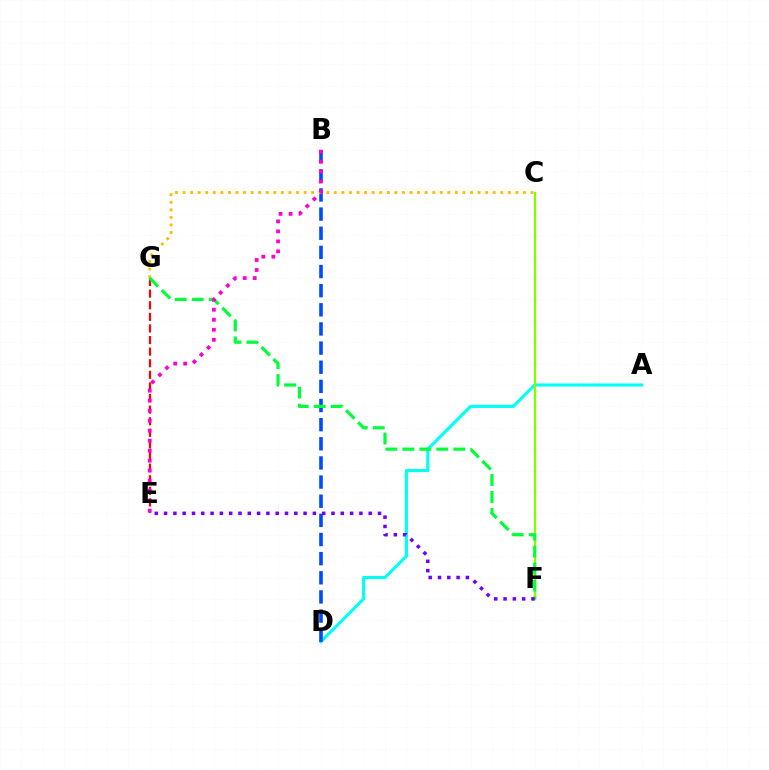{('A', 'D'): [{'color': '#00fff6', 'line_style': 'solid', 'thickness': 2.25}], ('E', 'G'): [{'color': '#ff0000', 'line_style': 'dashed', 'thickness': 1.58}], ('B', 'D'): [{'color': '#004bff', 'line_style': 'dashed', 'thickness': 2.6}], ('C', 'G'): [{'color': '#ffbd00', 'line_style': 'dotted', 'thickness': 2.06}], ('C', 'F'): [{'color': '#84ff00', 'line_style': 'solid', 'thickness': 1.66}], ('F', 'G'): [{'color': '#00ff39', 'line_style': 'dashed', 'thickness': 2.31}], ('B', 'E'): [{'color': '#ff00cf', 'line_style': 'dotted', 'thickness': 2.72}], ('E', 'F'): [{'color': '#7200ff', 'line_style': 'dotted', 'thickness': 2.53}]}